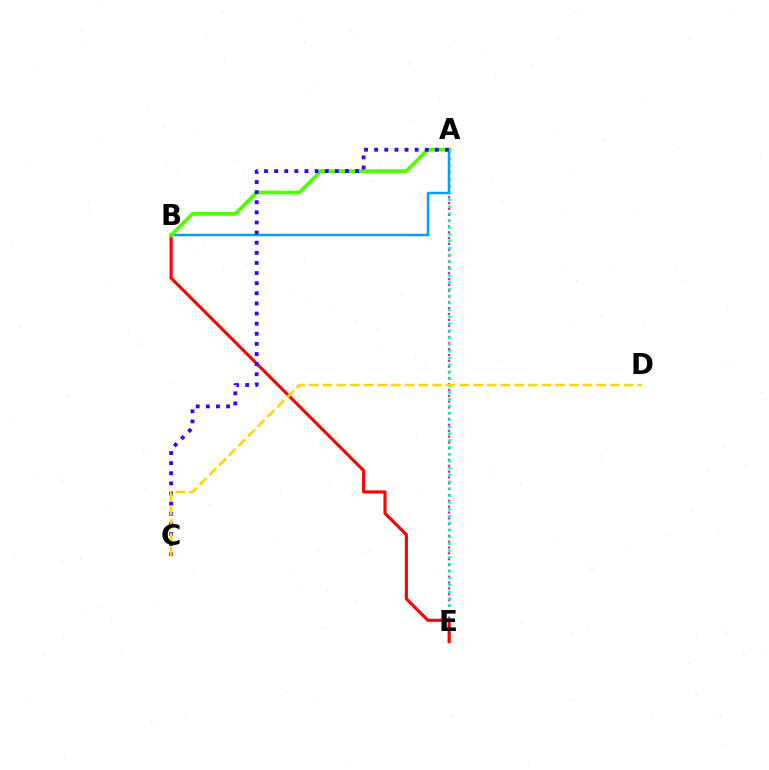{('A', 'E'): [{'color': '#ff00ed', 'line_style': 'dotted', 'thickness': 1.59}, {'color': '#00ff86', 'line_style': 'dotted', 'thickness': 1.87}], ('A', 'B'): [{'color': '#009eff', 'line_style': 'solid', 'thickness': 1.78}, {'color': '#4fff00', 'line_style': 'solid', 'thickness': 2.67}], ('B', 'E'): [{'color': '#ff0000', 'line_style': 'solid', 'thickness': 2.25}], ('A', 'C'): [{'color': '#3700ff', 'line_style': 'dotted', 'thickness': 2.75}], ('C', 'D'): [{'color': '#ffd500', 'line_style': 'dashed', 'thickness': 1.86}]}